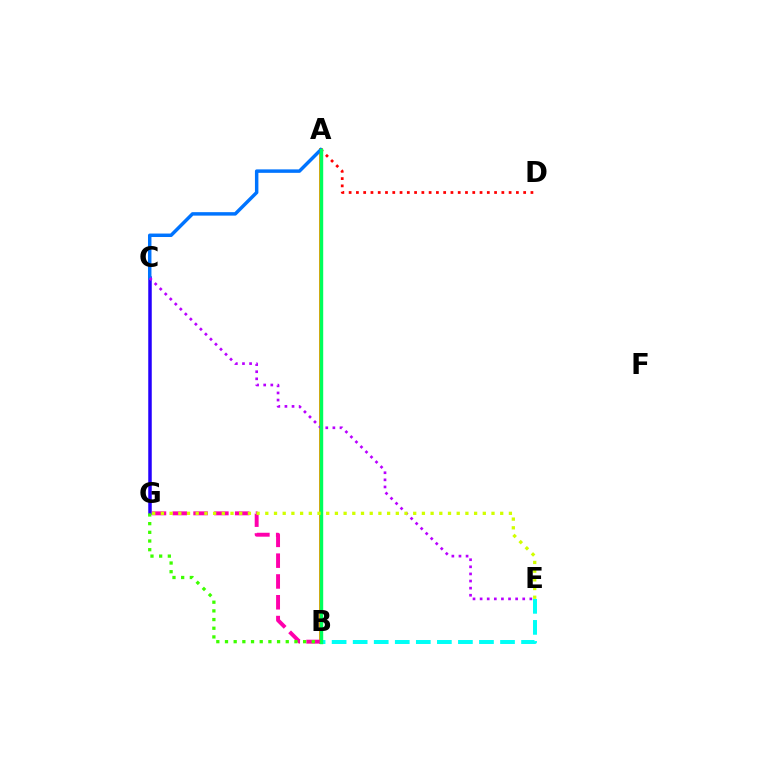{('A', 'B'): [{'color': '#ff9400', 'line_style': 'solid', 'thickness': 2.85}, {'color': '#00ff5c', 'line_style': 'solid', 'thickness': 2.45}], ('A', 'D'): [{'color': '#ff0000', 'line_style': 'dotted', 'thickness': 1.98}], ('C', 'G'): [{'color': '#2500ff', 'line_style': 'solid', 'thickness': 2.52}], ('B', 'E'): [{'color': '#00fff6', 'line_style': 'dashed', 'thickness': 2.86}], ('A', 'C'): [{'color': '#0074ff', 'line_style': 'solid', 'thickness': 2.49}], ('B', 'G'): [{'color': '#ff00ac', 'line_style': 'dashed', 'thickness': 2.83}, {'color': '#3dff00', 'line_style': 'dotted', 'thickness': 2.36}], ('C', 'E'): [{'color': '#b900ff', 'line_style': 'dotted', 'thickness': 1.93}], ('E', 'G'): [{'color': '#d1ff00', 'line_style': 'dotted', 'thickness': 2.36}]}